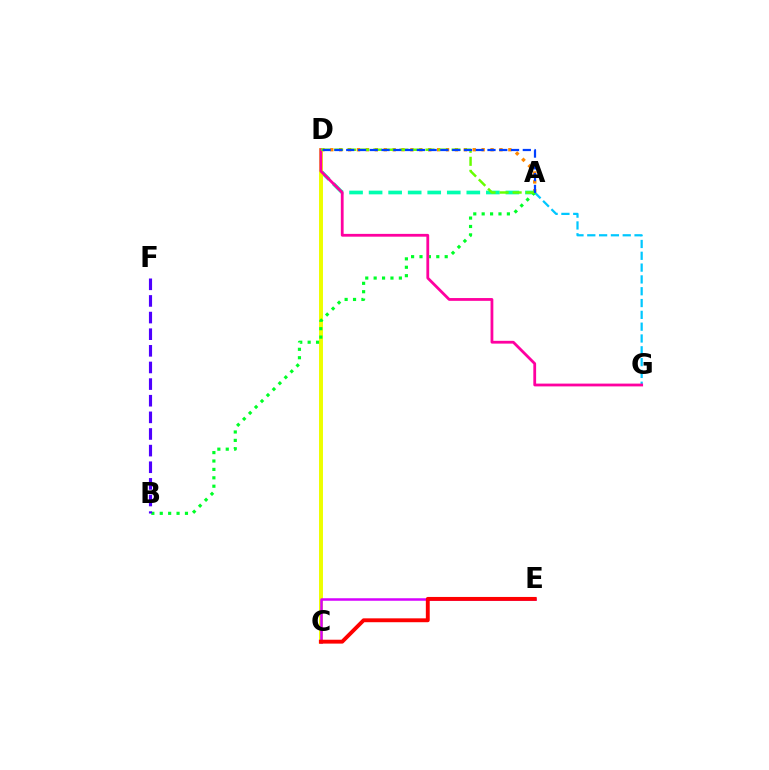{('A', 'G'): [{'color': '#00c7ff', 'line_style': 'dashed', 'thickness': 1.6}], ('A', 'D'): [{'color': '#ff8800', 'line_style': 'dotted', 'thickness': 2.42}, {'color': '#00ffaf', 'line_style': 'dashed', 'thickness': 2.66}, {'color': '#66ff00', 'line_style': 'dashed', 'thickness': 1.77}, {'color': '#003fff', 'line_style': 'dashed', 'thickness': 1.6}], ('C', 'D'): [{'color': '#eeff00', 'line_style': 'solid', 'thickness': 2.85}], ('C', 'E'): [{'color': '#d600ff', 'line_style': 'solid', 'thickness': 1.8}, {'color': '#ff0000', 'line_style': 'solid', 'thickness': 2.79}], ('A', 'B'): [{'color': '#00ff27', 'line_style': 'dotted', 'thickness': 2.28}], ('D', 'G'): [{'color': '#ff00a0', 'line_style': 'solid', 'thickness': 2.01}], ('B', 'F'): [{'color': '#4f00ff', 'line_style': 'dashed', 'thickness': 2.26}]}